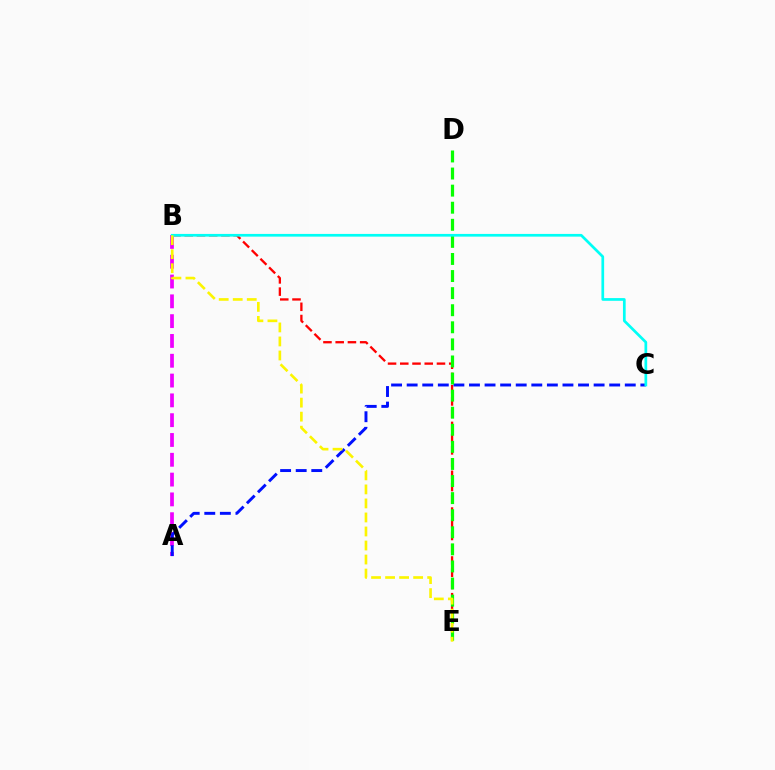{('B', 'E'): [{'color': '#ff0000', 'line_style': 'dashed', 'thickness': 1.66}, {'color': '#fcf500', 'line_style': 'dashed', 'thickness': 1.91}], ('A', 'B'): [{'color': '#ee00ff', 'line_style': 'dashed', 'thickness': 2.69}], ('A', 'C'): [{'color': '#0010ff', 'line_style': 'dashed', 'thickness': 2.12}], ('D', 'E'): [{'color': '#08ff00', 'line_style': 'dashed', 'thickness': 2.32}], ('B', 'C'): [{'color': '#00fff6', 'line_style': 'solid', 'thickness': 1.95}]}